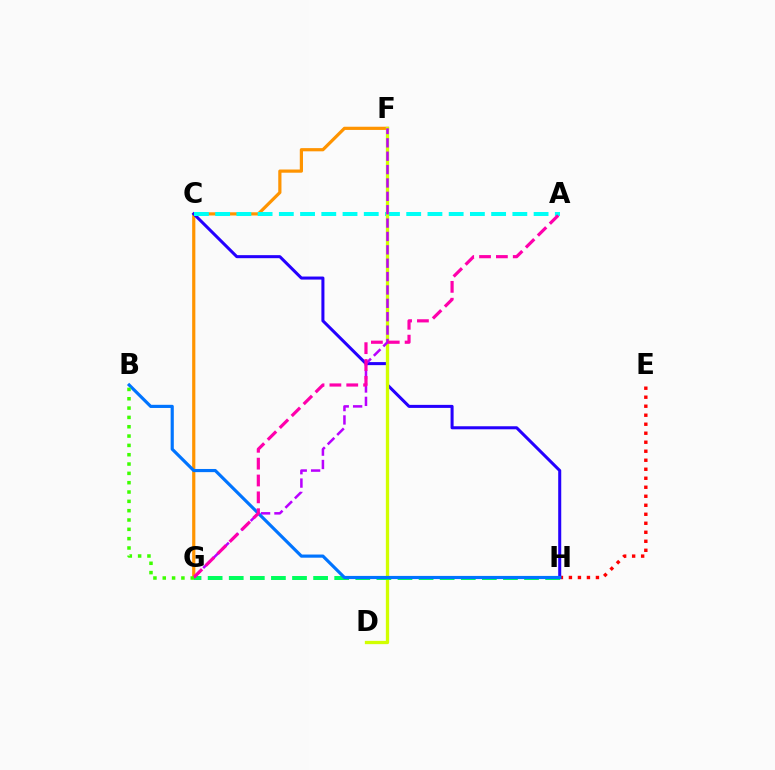{('E', 'H'): [{'color': '#ff0000', 'line_style': 'dotted', 'thickness': 2.45}], ('F', 'G'): [{'color': '#ff9400', 'line_style': 'solid', 'thickness': 2.3}, {'color': '#b900ff', 'line_style': 'dashed', 'thickness': 1.82}], ('C', 'H'): [{'color': '#2500ff', 'line_style': 'solid', 'thickness': 2.19}], ('A', 'C'): [{'color': '#00fff6', 'line_style': 'dashed', 'thickness': 2.88}], ('D', 'F'): [{'color': '#d1ff00', 'line_style': 'solid', 'thickness': 2.37}], ('G', 'H'): [{'color': '#00ff5c', 'line_style': 'dashed', 'thickness': 2.87}], ('B', 'H'): [{'color': '#0074ff', 'line_style': 'solid', 'thickness': 2.27}], ('A', 'G'): [{'color': '#ff00ac', 'line_style': 'dashed', 'thickness': 2.29}], ('B', 'G'): [{'color': '#3dff00', 'line_style': 'dotted', 'thickness': 2.53}]}